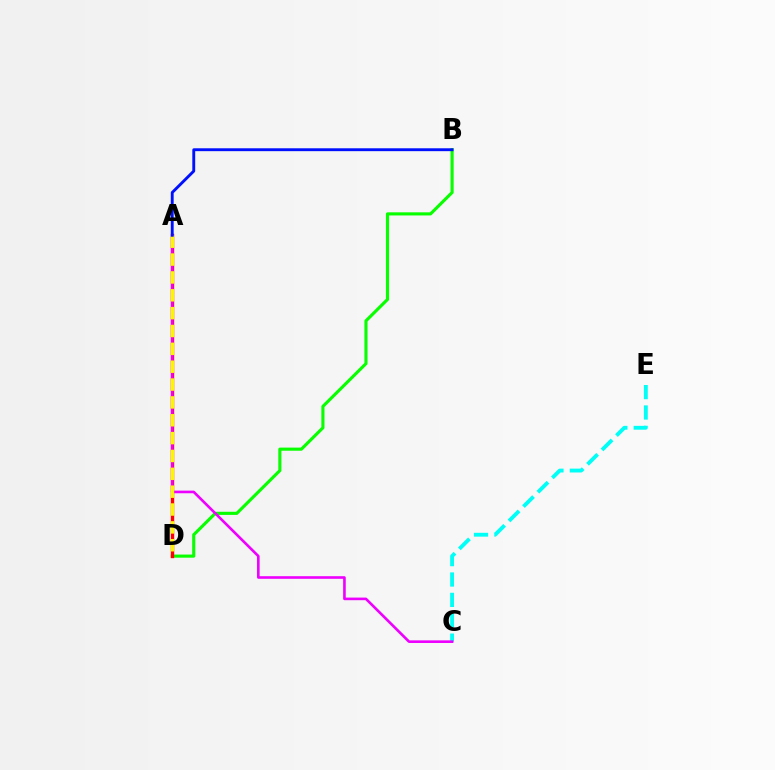{('C', 'E'): [{'color': '#00fff6', 'line_style': 'dashed', 'thickness': 2.77}], ('B', 'D'): [{'color': '#08ff00', 'line_style': 'solid', 'thickness': 2.25}], ('A', 'D'): [{'color': '#ff0000', 'line_style': 'solid', 'thickness': 2.42}, {'color': '#fcf500', 'line_style': 'dashed', 'thickness': 2.43}], ('A', 'C'): [{'color': '#ee00ff', 'line_style': 'solid', 'thickness': 1.89}], ('A', 'B'): [{'color': '#0010ff', 'line_style': 'solid', 'thickness': 2.08}]}